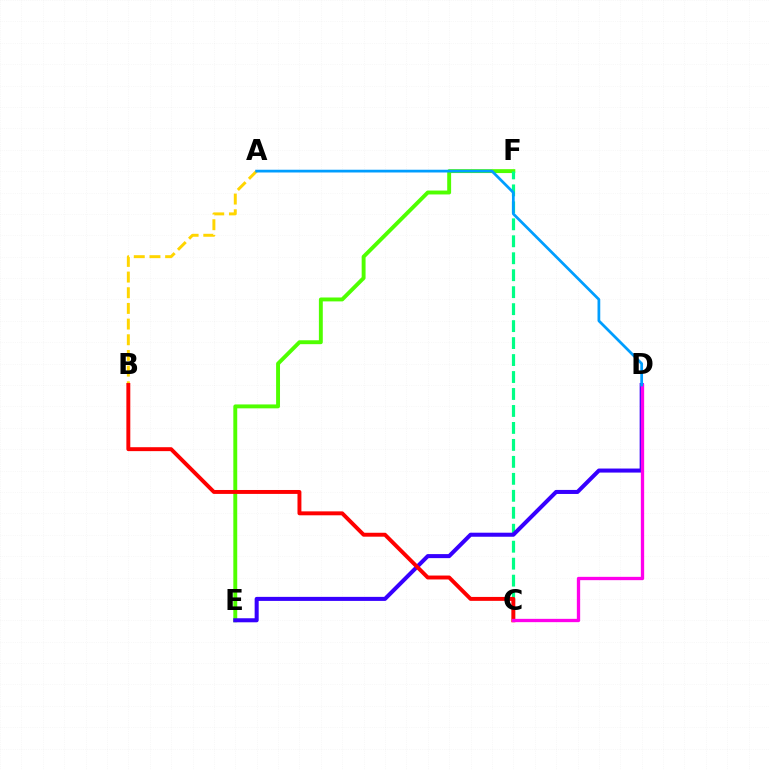{('E', 'F'): [{'color': '#4fff00', 'line_style': 'solid', 'thickness': 2.81}], ('C', 'F'): [{'color': '#00ff86', 'line_style': 'dashed', 'thickness': 2.31}], ('D', 'E'): [{'color': '#3700ff', 'line_style': 'solid', 'thickness': 2.91}], ('A', 'B'): [{'color': '#ffd500', 'line_style': 'dashed', 'thickness': 2.13}], ('B', 'C'): [{'color': '#ff0000', 'line_style': 'solid', 'thickness': 2.83}], ('C', 'D'): [{'color': '#ff00ed', 'line_style': 'solid', 'thickness': 2.39}], ('A', 'D'): [{'color': '#009eff', 'line_style': 'solid', 'thickness': 1.98}]}